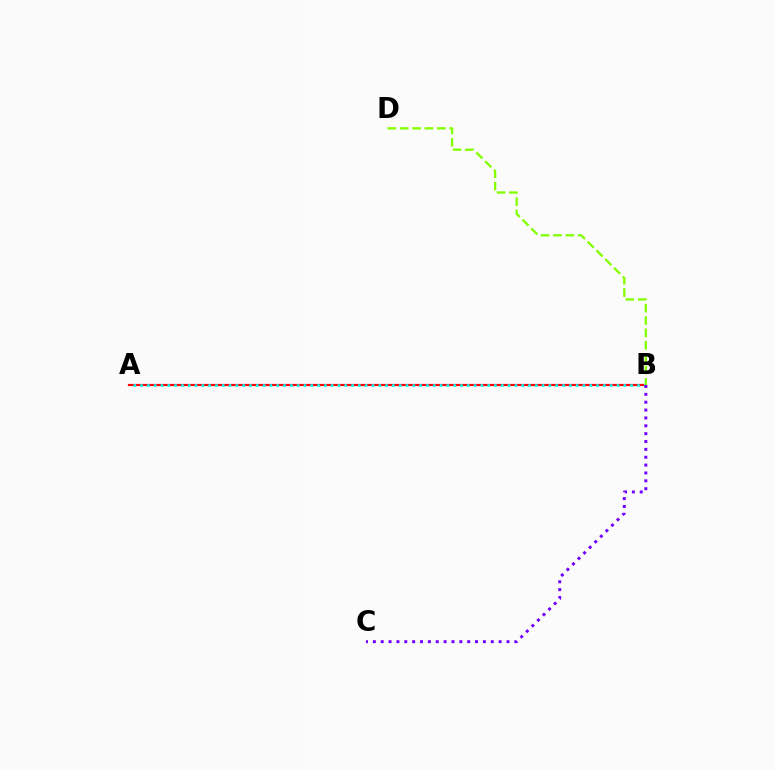{('A', 'B'): [{'color': '#ff0000', 'line_style': 'solid', 'thickness': 1.58}, {'color': '#00fff6', 'line_style': 'dotted', 'thickness': 1.85}], ('B', 'C'): [{'color': '#7200ff', 'line_style': 'dotted', 'thickness': 2.14}], ('B', 'D'): [{'color': '#84ff00', 'line_style': 'dashed', 'thickness': 1.68}]}